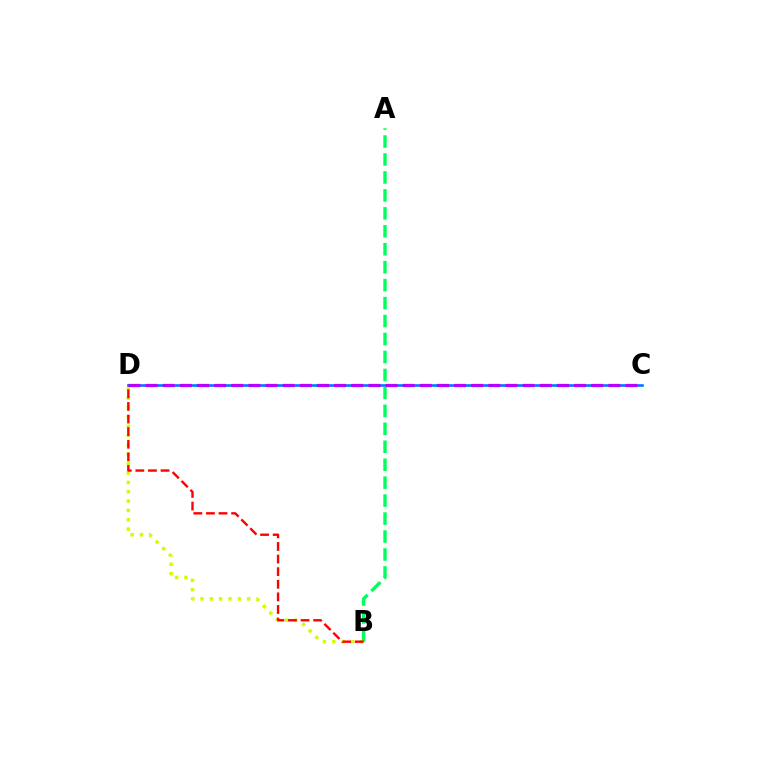{('B', 'D'): [{'color': '#d1ff00', 'line_style': 'dotted', 'thickness': 2.54}, {'color': '#ff0000', 'line_style': 'dashed', 'thickness': 1.71}], ('C', 'D'): [{'color': '#0074ff', 'line_style': 'solid', 'thickness': 1.86}, {'color': '#b900ff', 'line_style': 'dashed', 'thickness': 2.33}], ('A', 'B'): [{'color': '#00ff5c', 'line_style': 'dashed', 'thickness': 2.44}]}